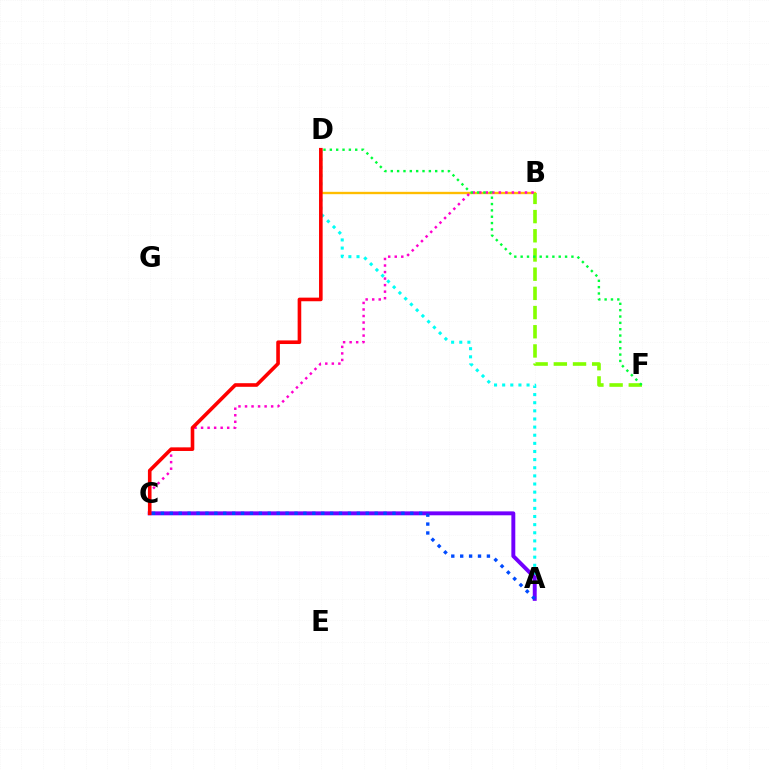{('A', 'D'): [{'color': '#00fff6', 'line_style': 'dotted', 'thickness': 2.21}], ('B', 'D'): [{'color': '#ffbd00', 'line_style': 'solid', 'thickness': 1.7}], ('B', 'F'): [{'color': '#84ff00', 'line_style': 'dashed', 'thickness': 2.61}], ('B', 'C'): [{'color': '#ff00cf', 'line_style': 'dotted', 'thickness': 1.78}], ('A', 'C'): [{'color': '#7200ff', 'line_style': 'solid', 'thickness': 2.82}, {'color': '#004bff', 'line_style': 'dotted', 'thickness': 2.42}], ('C', 'D'): [{'color': '#ff0000', 'line_style': 'solid', 'thickness': 2.6}], ('D', 'F'): [{'color': '#00ff39', 'line_style': 'dotted', 'thickness': 1.72}]}